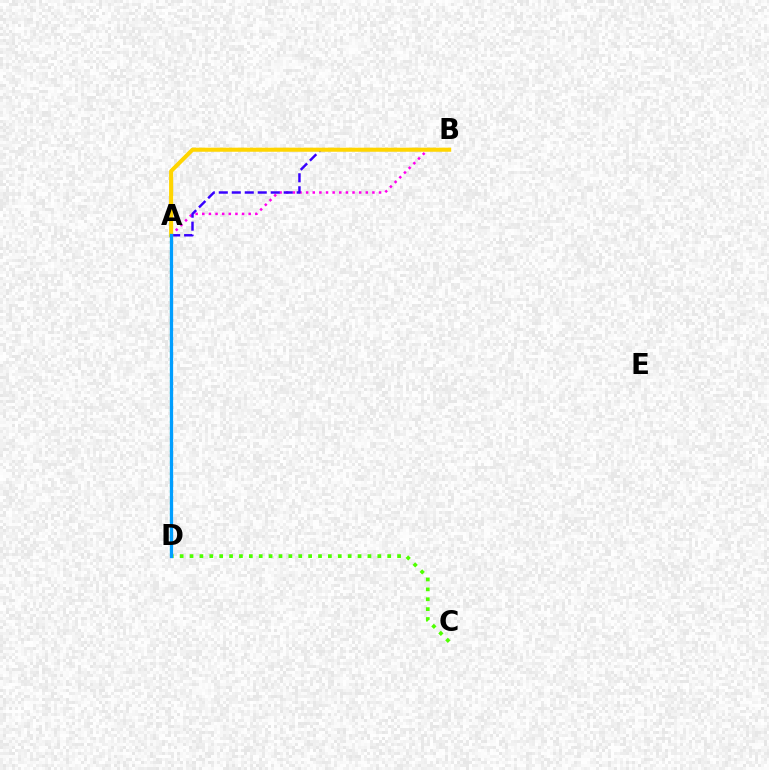{('A', 'B'): [{'color': '#ff00ed', 'line_style': 'dotted', 'thickness': 1.8}, {'color': '#3700ff', 'line_style': 'dashed', 'thickness': 1.76}, {'color': '#ffd500', 'line_style': 'solid', 'thickness': 2.93}], ('C', 'D'): [{'color': '#4fff00', 'line_style': 'dotted', 'thickness': 2.69}], ('A', 'D'): [{'color': '#ff0000', 'line_style': 'solid', 'thickness': 2.12}, {'color': '#00ff86', 'line_style': 'dotted', 'thickness': 1.58}, {'color': '#009eff', 'line_style': 'solid', 'thickness': 2.36}]}